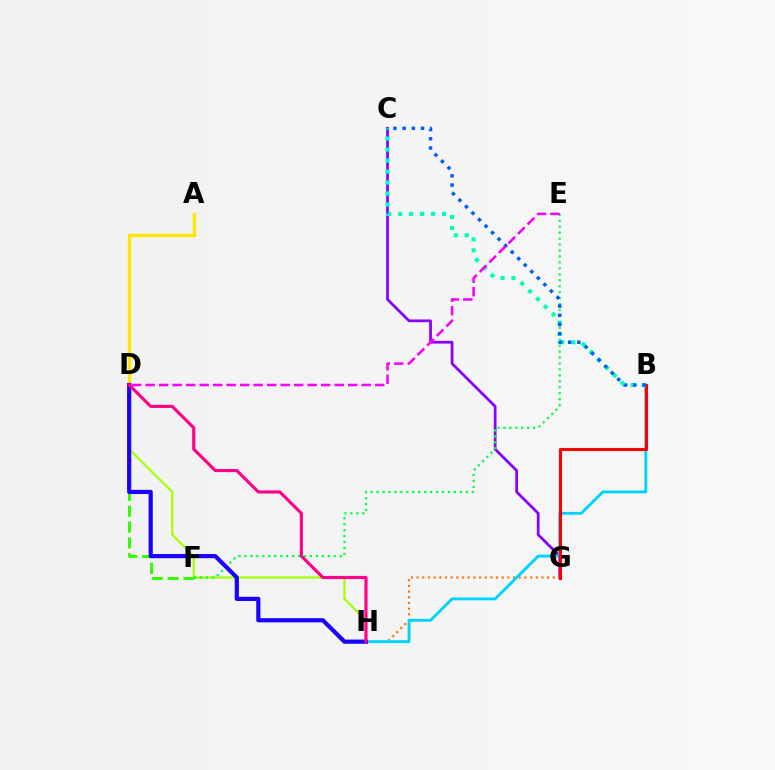{('D', 'H'): [{'color': '#a2ff00', 'line_style': 'solid', 'thickness': 1.56}, {'color': '#1900ff', 'line_style': 'solid', 'thickness': 3.0}, {'color': '#ff0088', 'line_style': 'solid', 'thickness': 2.25}], ('C', 'G'): [{'color': '#8a00ff', 'line_style': 'solid', 'thickness': 1.98}], ('D', 'F'): [{'color': '#31ff00', 'line_style': 'dashed', 'thickness': 2.15}], ('G', 'H'): [{'color': '#ff7000', 'line_style': 'dotted', 'thickness': 1.54}], ('B', 'H'): [{'color': '#00d3ff', 'line_style': 'solid', 'thickness': 2.07}], ('B', 'G'): [{'color': '#ff0000', 'line_style': 'solid', 'thickness': 2.24}], ('E', 'F'): [{'color': '#00ff45', 'line_style': 'dotted', 'thickness': 1.62}], ('B', 'C'): [{'color': '#00ffbb', 'line_style': 'dotted', 'thickness': 2.99}, {'color': '#005dff', 'line_style': 'dotted', 'thickness': 2.5}], ('A', 'D'): [{'color': '#ffe600', 'line_style': 'solid', 'thickness': 2.43}], ('D', 'E'): [{'color': '#fa00f9', 'line_style': 'dashed', 'thickness': 1.83}]}